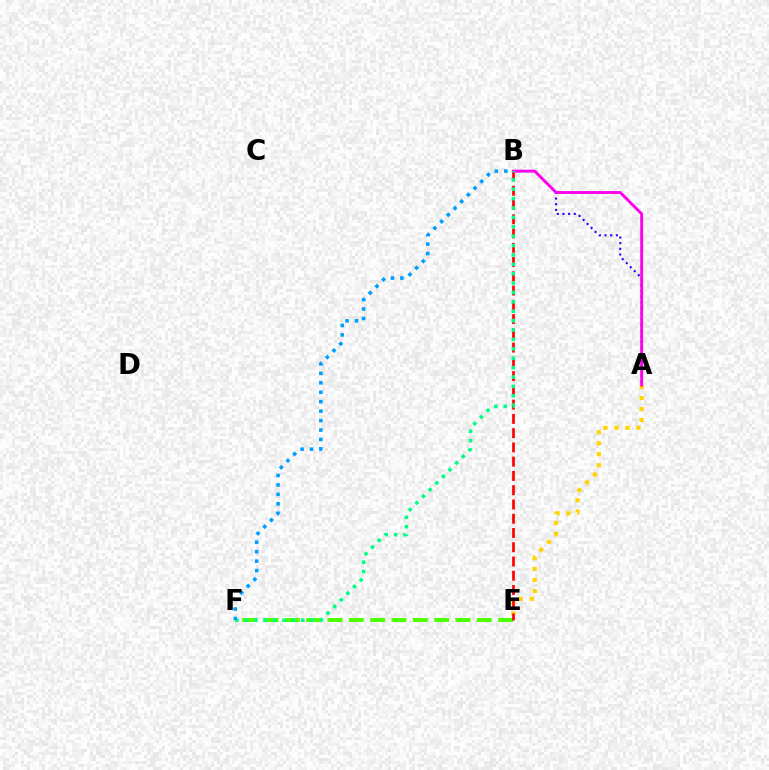{('A', 'B'): [{'color': '#3700ff', 'line_style': 'dotted', 'thickness': 1.54}, {'color': '#ff00ed', 'line_style': 'solid', 'thickness': 2.07}], ('E', 'F'): [{'color': '#4fff00', 'line_style': 'dashed', 'thickness': 2.9}], ('A', 'E'): [{'color': '#ffd500', 'line_style': 'dotted', 'thickness': 2.99}], ('B', 'E'): [{'color': '#ff0000', 'line_style': 'dashed', 'thickness': 1.94}], ('B', 'F'): [{'color': '#00ff86', 'line_style': 'dotted', 'thickness': 2.55}, {'color': '#009eff', 'line_style': 'dotted', 'thickness': 2.57}]}